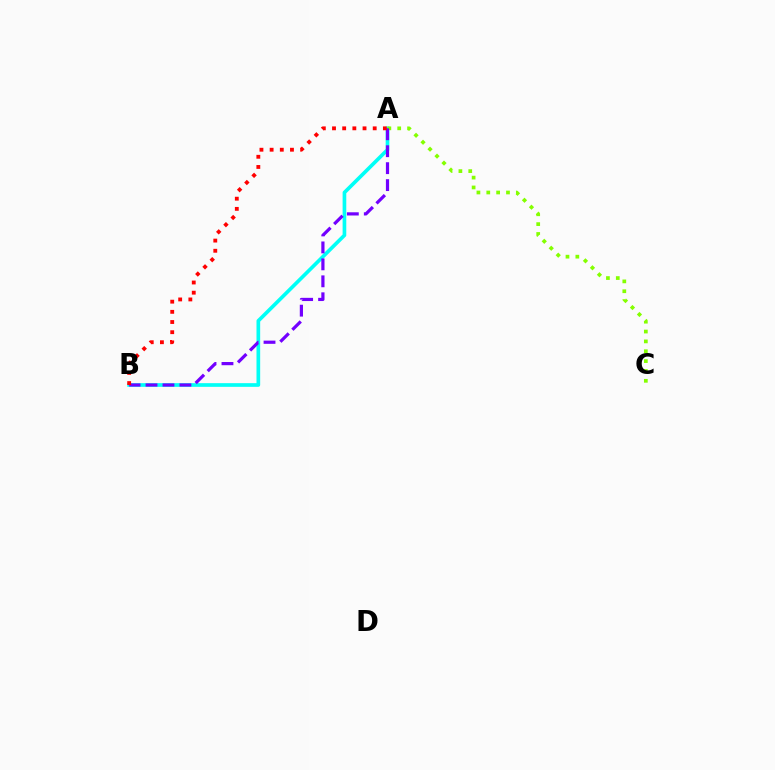{('A', 'B'): [{'color': '#00fff6', 'line_style': 'solid', 'thickness': 2.64}, {'color': '#7200ff', 'line_style': 'dashed', 'thickness': 2.3}, {'color': '#ff0000', 'line_style': 'dotted', 'thickness': 2.76}], ('A', 'C'): [{'color': '#84ff00', 'line_style': 'dotted', 'thickness': 2.68}]}